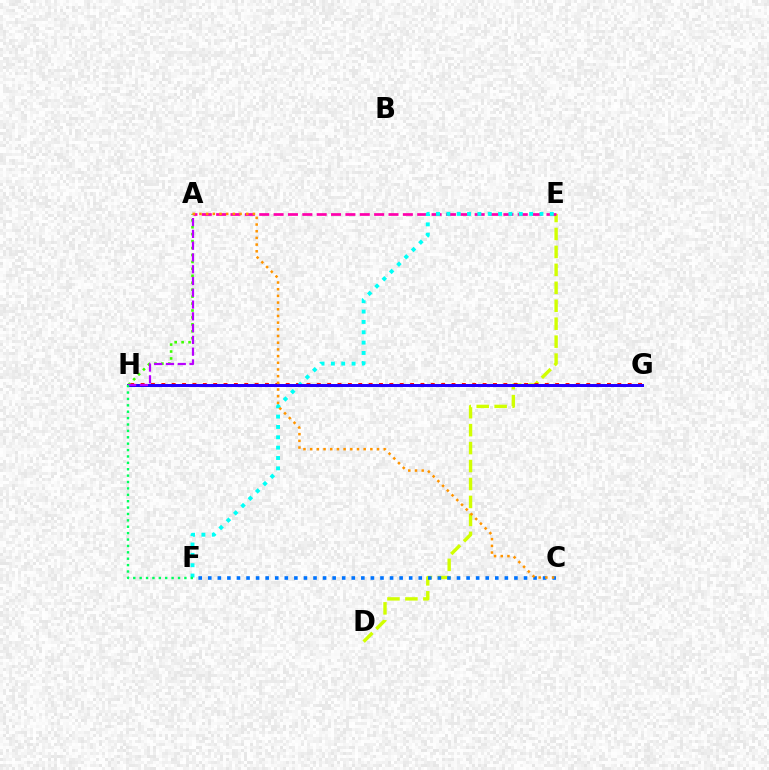{('D', 'E'): [{'color': '#d1ff00', 'line_style': 'dashed', 'thickness': 2.44}], ('G', 'H'): [{'color': '#ff0000', 'line_style': 'dotted', 'thickness': 2.82}, {'color': '#2500ff', 'line_style': 'solid', 'thickness': 2.15}], ('A', 'E'): [{'color': '#ff00ac', 'line_style': 'dashed', 'thickness': 1.95}], ('E', 'F'): [{'color': '#00fff6', 'line_style': 'dotted', 'thickness': 2.81}], ('A', 'H'): [{'color': '#3dff00', 'line_style': 'dotted', 'thickness': 1.88}, {'color': '#b900ff', 'line_style': 'dashed', 'thickness': 1.6}], ('C', 'F'): [{'color': '#0074ff', 'line_style': 'dotted', 'thickness': 2.6}], ('A', 'C'): [{'color': '#ff9400', 'line_style': 'dotted', 'thickness': 1.82}], ('F', 'H'): [{'color': '#00ff5c', 'line_style': 'dotted', 'thickness': 1.74}]}